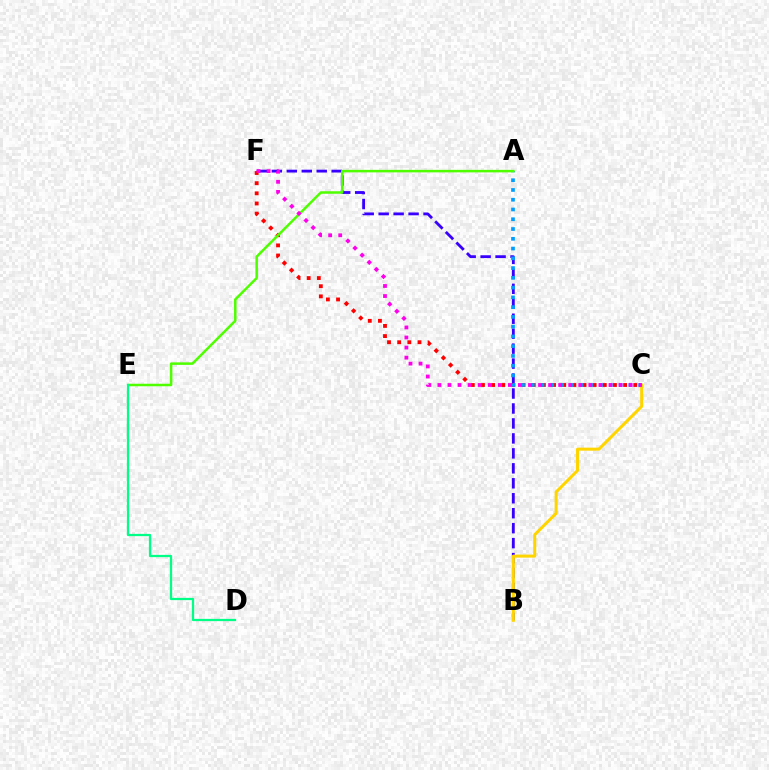{('B', 'F'): [{'color': '#3700ff', 'line_style': 'dashed', 'thickness': 2.03}], ('C', 'F'): [{'color': '#ff0000', 'line_style': 'dotted', 'thickness': 2.76}, {'color': '#ff00ed', 'line_style': 'dotted', 'thickness': 2.73}], ('B', 'C'): [{'color': '#ffd500', 'line_style': 'solid', 'thickness': 2.18}], ('A', 'C'): [{'color': '#009eff', 'line_style': 'dotted', 'thickness': 2.65}], ('A', 'E'): [{'color': '#4fff00', 'line_style': 'solid', 'thickness': 1.8}], ('D', 'E'): [{'color': '#00ff86', 'line_style': 'solid', 'thickness': 1.62}]}